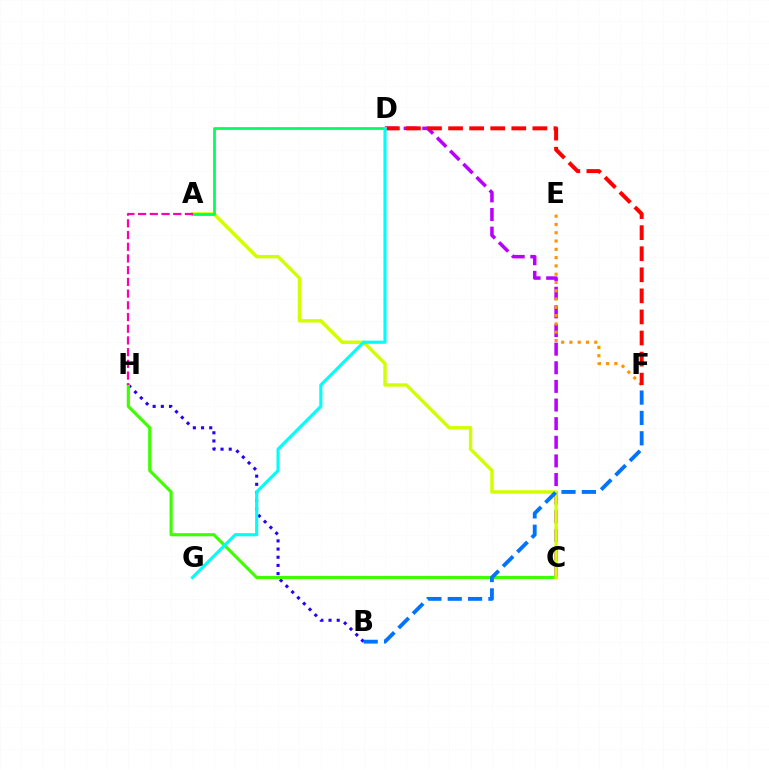{('B', 'H'): [{'color': '#2500ff', 'line_style': 'dotted', 'thickness': 2.22}], ('C', 'D'): [{'color': '#b900ff', 'line_style': 'dashed', 'thickness': 2.53}], ('C', 'H'): [{'color': '#3dff00', 'line_style': 'solid', 'thickness': 2.27}], ('E', 'F'): [{'color': '#ff9400', 'line_style': 'dotted', 'thickness': 2.25}], ('D', 'F'): [{'color': '#ff0000', 'line_style': 'dashed', 'thickness': 2.86}], ('A', 'C'): [{'color': '#d1ff00', 'line_style': 'solid', 'thickness': 2.44}], ('A', 'D'): [{'color': '#00ff5c', 'line_style': 'solid', 'thickness': 1.98}], ('B', 'F'): [{'color': '#0074ff', 'line_style': 'dashed', 'thickness': 2.76}], ('A', 'H'): [{'color': '#ff00ac', 'line_style': 'dashed', 'thickness': 1.59}], ('D', 'G'): [{'color': '#00fff6', 'line_style': 'solid', 'thickness': 2.26}]}